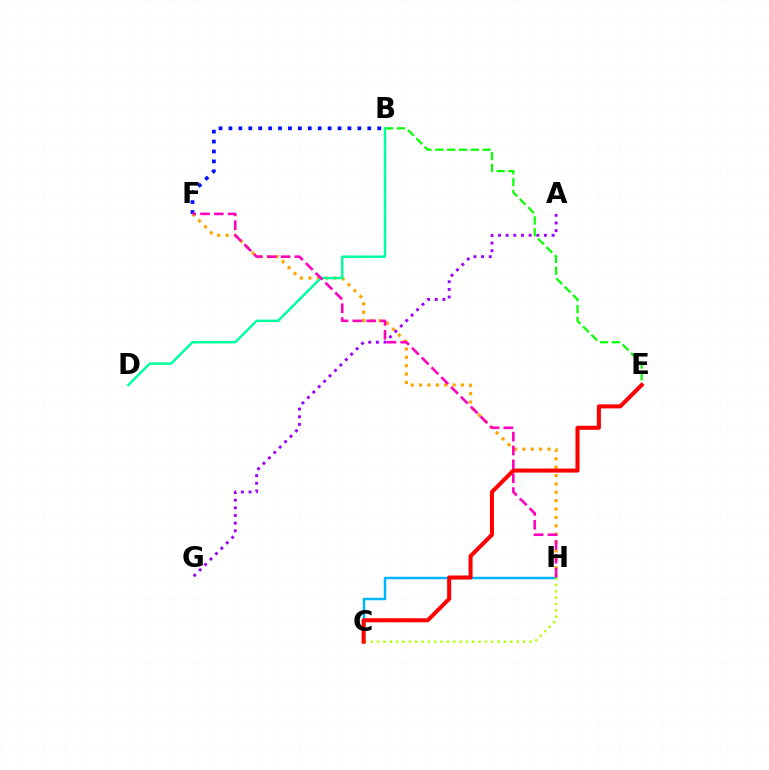{('F', 'H'): [{'color': '#ffa500', 'line_style': 'dotted', 'thickness': 2.28}, {'color': '#ff00bd', 'line_style': 'dashed', 'thickness': 1.88}], ('B', 'E'): [{'color': '#08ff00', 'line_style': 'dashed', 'thickness': 1.61}], ('B', 'D'): [{'color': '#00ff9d', 'line_style': 'solid', 'thickness': 1.77}], ('B', 'F'): [{'color': '#0010ff', 'line_style': 'dotted', 'thickness': 2.69}], ('A', 'G'): [{'color': '#9b00ff', 'line_style': 'dotted', 'thickness': 2.08}], ('C', 'H'): [{'color': '#00b5ff', 'line_style': 'solid', 'thickness': 1.8}, {'color': '#b3ff00', 'line_style': 'dotted', 'thickness': 1.72}], ('C', 'E'): [{'color': '#ff0000', 'line_style': 'solid', 'thickness': 2.91}]}